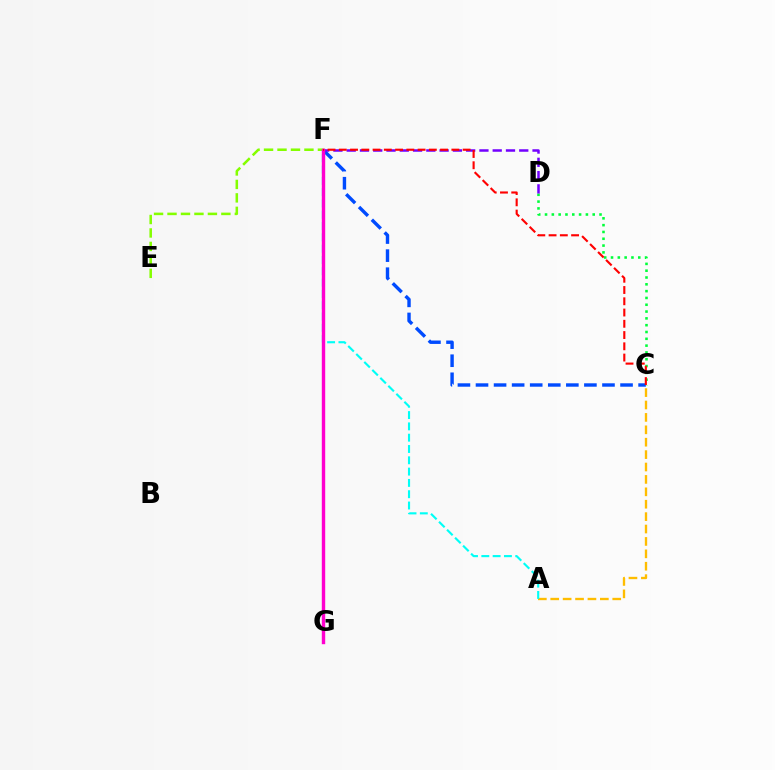{('C', 'D'): [{'color': '#00ff39', 'line_style': 'dotted', 'thickness': 1.85}], ('E', 'F'): [{'color': '#84ff00', 'line_style': 'dashed', 'thickness': 1.83}], ('A', 'C'): [{'color': '#ffbd00', 'line_style': 'dashed', 'thickness': 1.68}], ('A', 'F'): [{'color': '#00fff6', 'line_style': 'dashed', 'thickness': 1.54}], ('C', 'F'): [{'color': '#004bff', 'line_style': 'dashed', 'thickness': 2.45}, {'color': '#ff0000', 'line_style': 'dashed', 'thickness': 1.53}], ('D', 'F'): [{'color': '#7200ff', 'line_style': 'dashed', 'thickness': 1.8}], ('F', 'G'): [{'color': '#ff00cf', 'line_style': 'solid', 'thickness': 2.44}]}